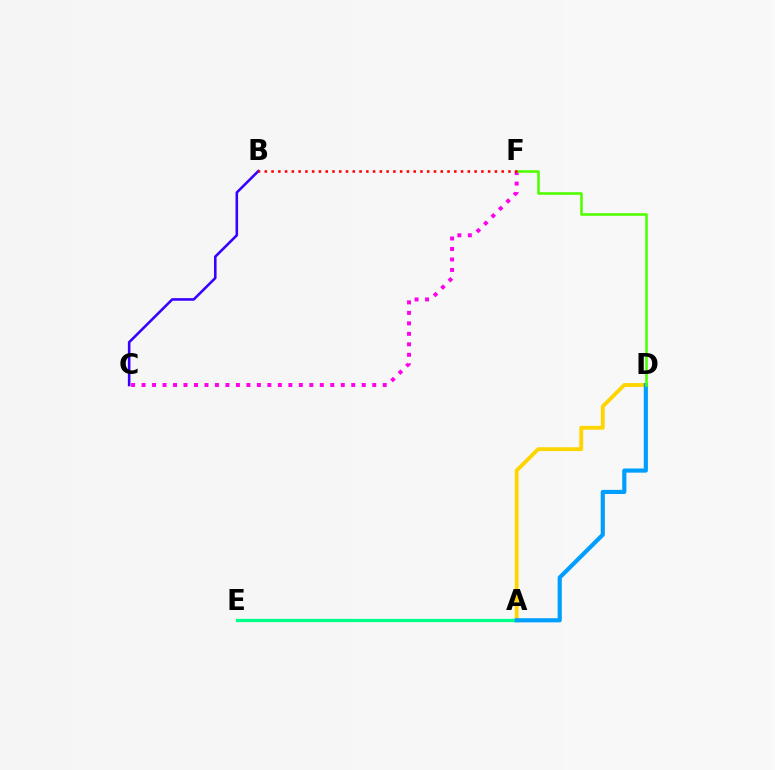{('A', 'D'): [{'color': '#ffd500', 'line_style': 'solid', 'thickness': 2.77}, {'color': '#009eff', 'line_style': 'solid', 'thickness': 2.99}], ('A', 'E'): [{'color': '#00ff86', 'line_style': 'solid', 'thickness': 2.35}], ('B', 'C'): [{'color': '#3700ff', 'line_style': 'solid', 'thickness': 1.86}], ('C', 'F'): [{'color': '#ff00ed', 'line_style': 'dotted', 'thickness': 2.85}], ('D', 'F'): [{'color': '#4fff00', 'line_style': 'solid', 'thickness': 1.87}], ('B', 'F'): [{'color': '#ff0000', 'line_style': 'dotted', 'thickness': 1.84}]}